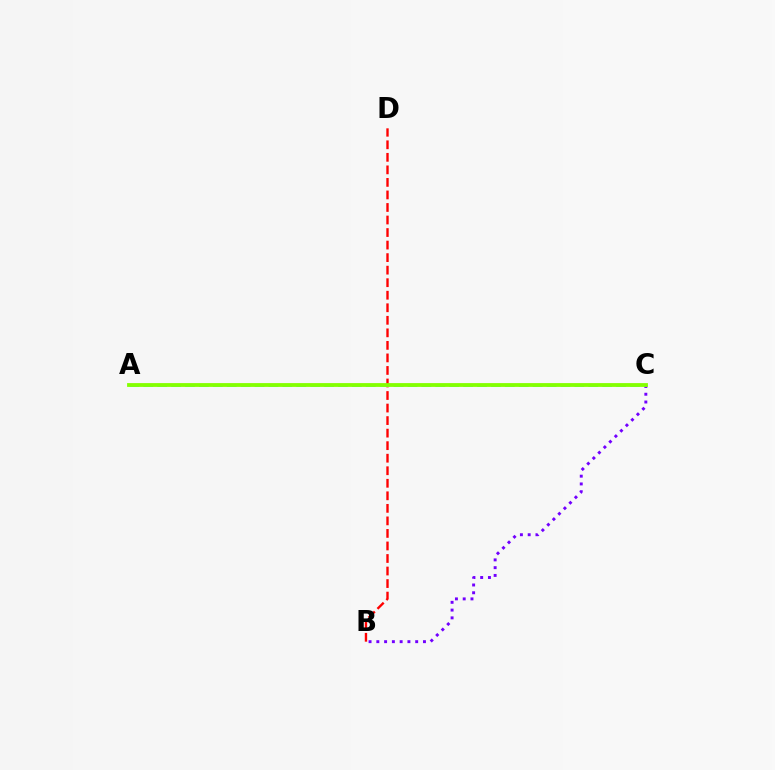{('B', 'C'): [{'color': '#7200ff', 'line_style': 'dotted', 'thickness': 2.11}], ('B', 'D'): [{'color': '#ff0000', 'line_style': 'dashed', 'thickness': 1.7}], ('A', 'C'): [{'color': '#00fff6', 'line_style': 'dashed', 'thickness': 1.89}, {'color': '#84ff00', 'line_style': 'solid', 'thickness': 2.74}]}